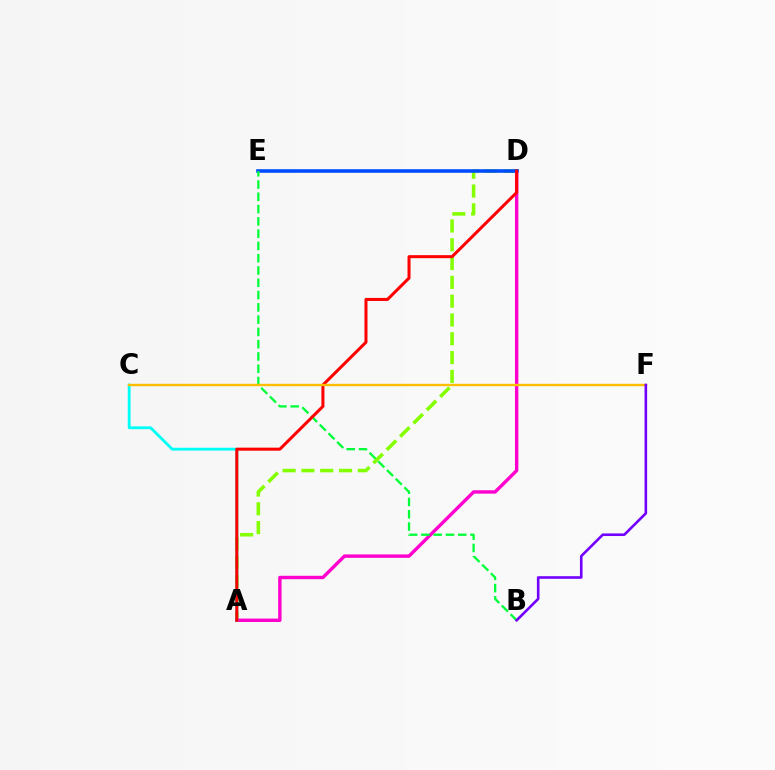{('A', 'D'): [{'color': '#84ff00', 'line_style': 'dashed', 'thickness': 2.55}, {'color': '#ff00cf', 'line_style': 'solid', 'thickness': 2.45}, {'color': '#ff0000', 'line_style': 'solid', 'thickness': 2.18}], ('D', 'E'): [{'color': '#004bff', 'line_style': 'solid', 'thickness': 2.58}], ('A', 'C'): [{'color': '#00fff6', 'line_style': 'solid', 'thickness': 2.02}], ('B', 'E'): [{'color': '#00ff39', 'line_style': 'dashed', 'thickness': 1.67}], ('C', 'F'): [{'color': '#ffbd00', 'line_style': 'solid', 'thickness': 1.71}], ('B', 'F'): [{'color': '#7200ff', 'line_style': 'solid', 'thickness': 1.88}]}